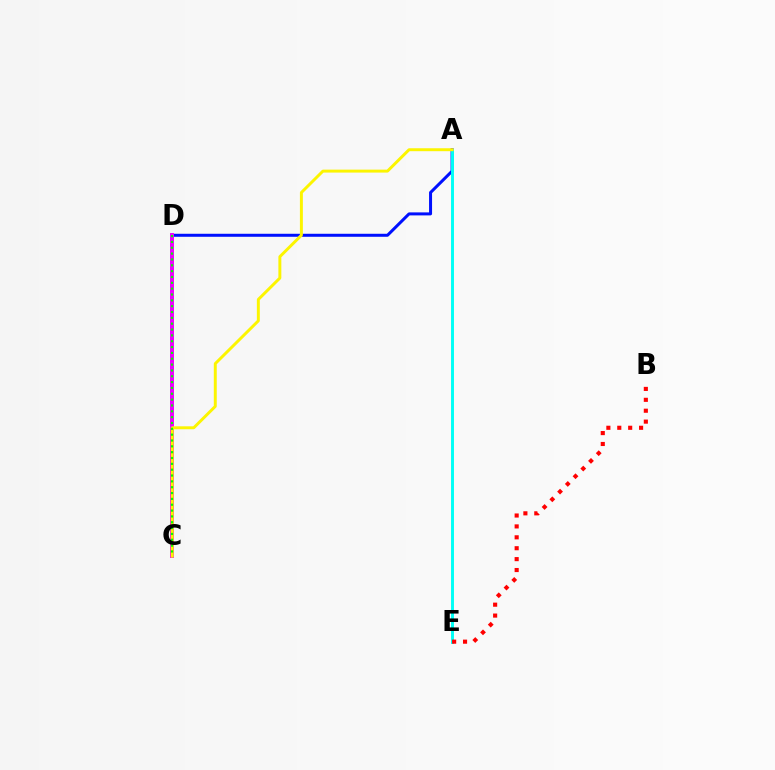{('A', 'D'): [{'color': '#0010ff', 'line_style': 'solid', 'thickness': 2.17}], ('A', 'E'): [{'color': '#00fff6', 'line_style': 'solid', 'thickness': 2.11}], ('C', 'D'): [{'color': '#ee00ff', 'line_style': 'solid', 'thickness': 2.83}, {'color': '#08ff00', 'line_style': 'dotted', 'thickness': 1.59}], ('B', 'E'): [{'color': '#ff0000', 'line_style': 'dotted', 'thickness': 2.96}], ('A', 'C'): [{'color': '#fcf500', 'line_style': 'solid', 'thickness': 2.12}]}